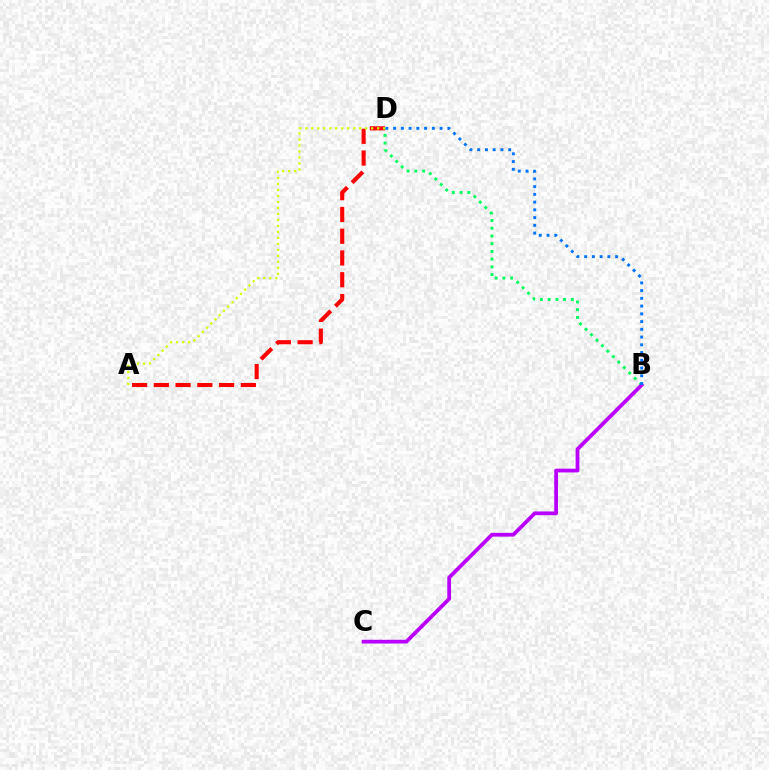{('B', 'D'): [{'color': '#00ff5c', 'line_style': 'dotted', 'thickness': 2.1}, {'color': '#0074ff', 'line_style': 'dotted', 'thickness': 2.1}], ('B', 'C'): [{'color': '#b900ff', 'line_style': 'solid', 'thickness': 2.71}], ('A', 'D'): [{'color': '#ff0000', 'line_style': 'dashed', 'thickness': 2.96}, {'color': '#d1ff00', 'line_style': 'dotted', 'thickness': 1.63}]}